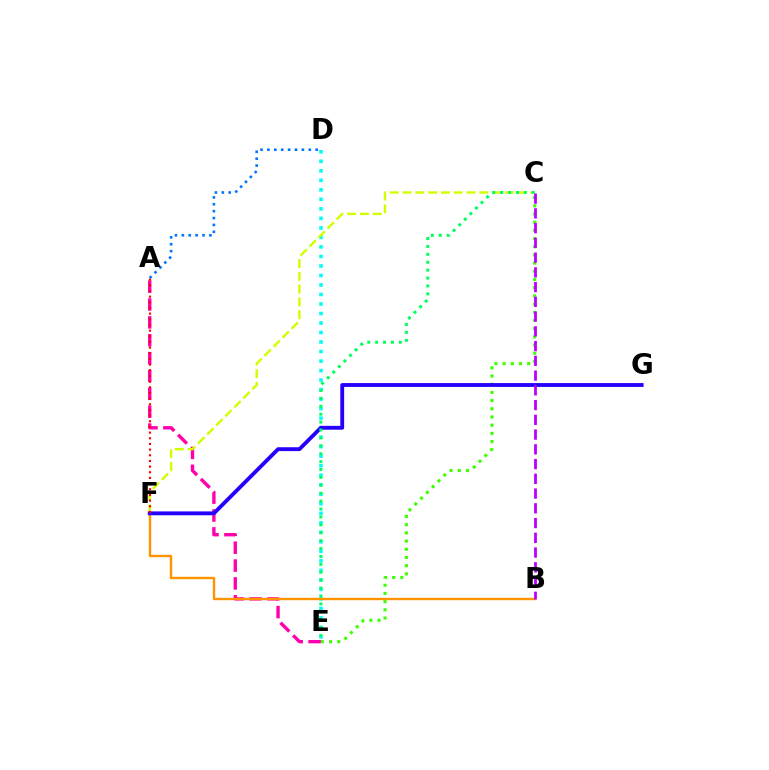{('C', 'E'): [{'color': '#3dff00', 'line_style': 'dotted', 'thickness': 2.23}, {'color': '#00ff5c', 'line_style': 'dotted', 'thickness': 2.15}], ('D', 'E'): [{'color': '#00fff6', 'line_style': 'dotted', 'thickness': 2.58}], ('A', 'E'): [{'color': '#ff00ac', 'line_style': 'dashed', 'thickness': 2.43}], ('C', 'F'): [{'color': '#d1ff00', 'line_style': 'dashed', 'thickness': 1.74}], ('B', 'F'): [{'color': '#ff9400', 'line_style': 'solid', 'thickness': 1.72}], ('F', 'G'): [{'color': '#2500ff', 'line_style': 'solid', 'thickness': 2.77}], ('A', 'D'): [{'color': '#0074ff', 'line_style': 'dotted', 'thickness': 1.87}], ('B', 'C'): [{'color': '#b900ff', 'line_style': 'dashed', 'thickness': 2.0}], ('A', 'F'): [{'color': '#ff0000', 'line_style': 'dotted', 'thickness': 1.54}]}